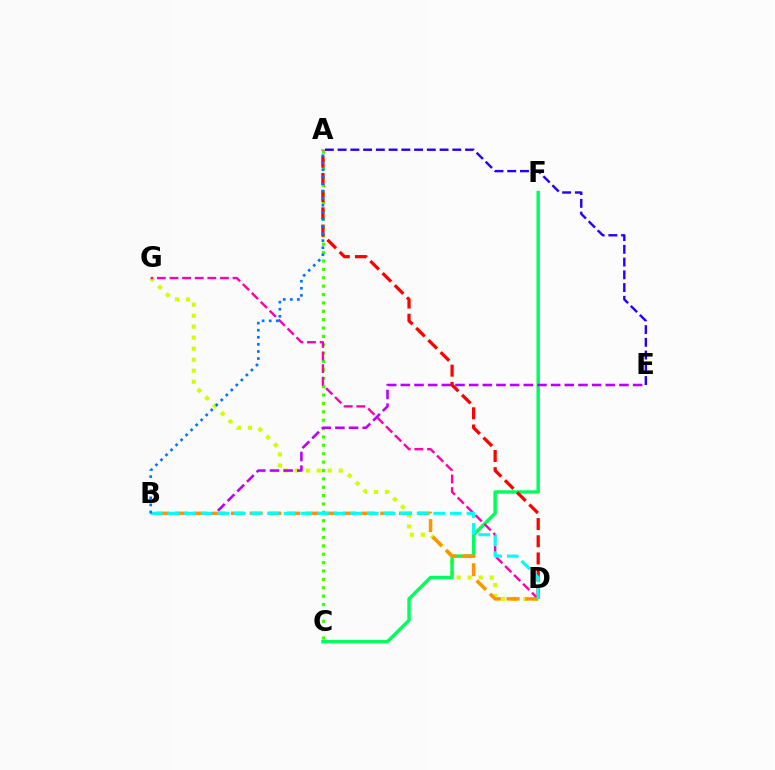{('D', 'G'): [{'color': '#d1ff00', 'line_style': 'dotted', 'thickness': 2.99}, {'color': '#ff00ac', 'line_style': 'dashed', 'thickness': 1.71}], ('C', 'F'): [{'color': '#00ff5c', 'line_style': 'solid', 'thickness': 2.46}], ('A', 'C'): [{'color': '#3dff00', 'line_style': 'dotted', 'thickness': 2.28}], ('A', 'E'): [{'color': '#2500ff', 'line_style': 'dashed', 'thickness': 1.73}], ('B', 'E'): [{'color': '#b900ff', 'line_style': 'dashed', 'thickness': 1.86}], ('A', 'D'): [{'color': '#ff0000', 'line_style': 'dashed', 'thickness': 2.34}], ('B', 'D'): [{'color': '#ff9400', 'line_style': 'dashed', 'thickness': 2.54}, {'color': '#00fff6', 'line_style': 'dashed', 'thickness': 2.26}], ('A', 'B'): [{'color': '#0074ff', 'line_style': 'dotted', 'thickness': 1.92}]}